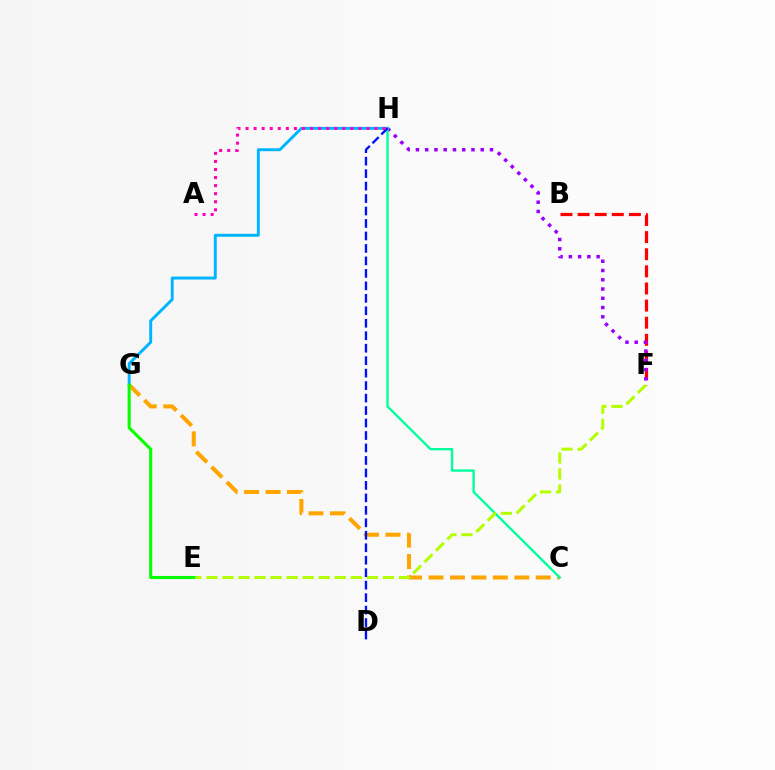{('C', 'G'): [{'color': '#ffa500', 'line_style': 'dashed', 'thickness': 2.91}], ('B', 'F'): [{'color': '#ff0000', 'line_style': 'dashed', 'thickness': 2.32}], ('F', 'H'): [{'color': '#9b00ff', 'line_style': 'dotted', 'thickness': 2.51}], ('C', 'H'): [{'color': '#00ff9d', 'line_style': 'solid', 'thickness': 1.7}], ('G', 'H'): [{'color': '#00b5ff', 'line_style': 'solid', 'thickness': 2.11}], ('E', 'F'): [{'color': '#b3ff00', 'line_style': 'dashed', 'thickness': 2.18}], ('D', 'H'): [{'color': '#0010ff', 'line_style': 'dashed', 'thickness': 1.69}], ('E', 'G'): [{'color': '#08ff00', 'line_style': 'solid', 'thickness': 2.23}], ('A', 'H'): [{'color': '#ff00bd', 'line_style': 'dotted', 'thickness': 2.19}]}